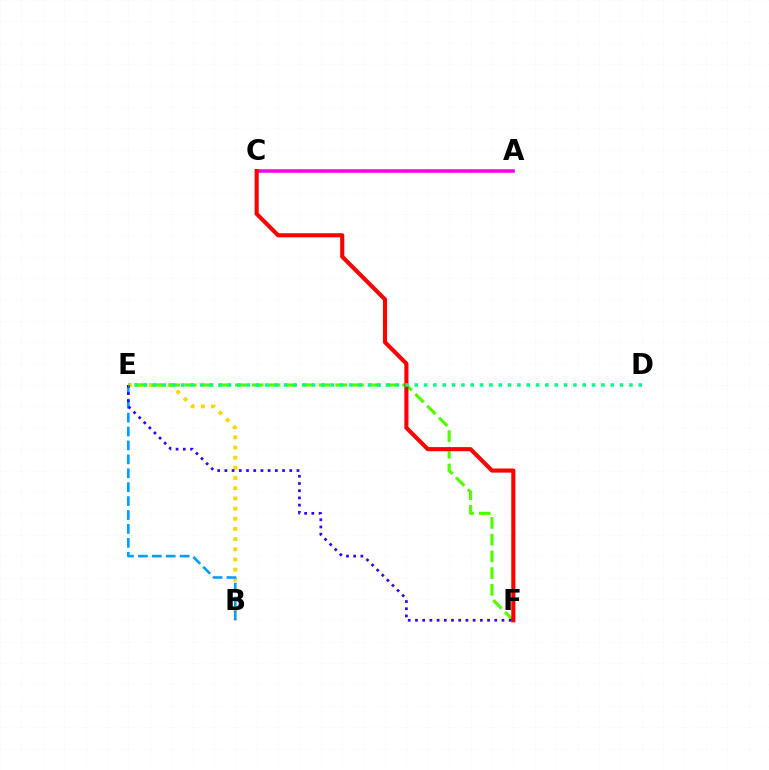{('B', 'E'): [{'color': '#ffd500', 'line_style': 'dotted', 'thickness': 2.77}, {'color': '#009eff', 'line_style': 'dashed', 'thickness': 1.89}], ('E', 'F'): [{'color': '#4fff00', 'line_style': 'dashed', 'thickness': 2.27}, {'color': '#3700ff', 'line_style': 'dotted', 'thickness': 1.96}], ('A', 'C'): [{'color': '#ff00ed', 'line_style': 'solid', 'thickness': 2.57}], ('C', 'F'): [{'color': '#ff0000', 'line_style': 'solid', 'thickness': 2.96}], ('D', 'E'): [{'color': '#00ff86', 'line_style': 'dotted', 'thickness': 2.54}]}